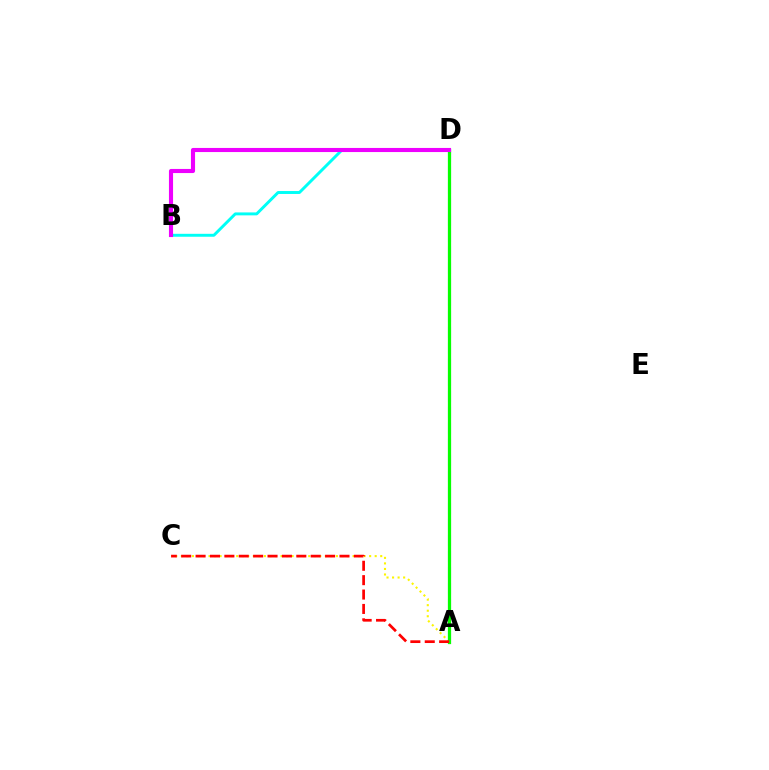{('A', 'C'): [{'color': '#fcf500', 'line_style': 'dotted', 'thickness': 1.5}, {'color': '#ff0000', 'line_style': 'dashed', 'thickness': 1.95}], ('A', 'D'): [{'color': '#0010ff', 'line_style': 'dashed', 'thickness': 2.18}, {'color': '#08ff00', 'line_style': 'solid', 'thickness': 2.33}], ('B', 'D'): [{'color': '#00fff6', 'line_style': 'solid', 'thickness': 2.11}, {'color': '#ee00ff', 'line_style': 'solid', 'thickness': 2.96}]}